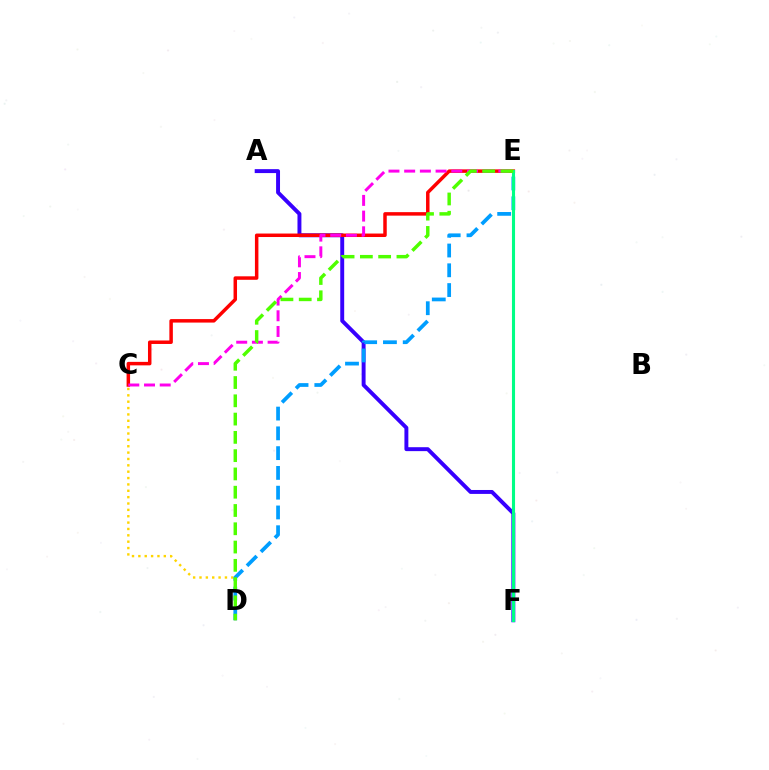{('A', 'F'): [{'color': '#3700ff', 'line_style': 'solid', 'thickness': 2.83}], ('C', 'E'): [{'color': '#ff0000', 'line_style': 'solid', 'thickness': 2.51}, {'color': '#ff00ed', 'line_style': 'dashed', 'thickness': 2.13}], ('C', 'D'): [{'color': '#ffd500', 'line_style': 'dotted', 'thickness': 1.73}], ('D', 'E'): [{'color': '#009eff', 'line_style': 'dashed', 'thickness': 2.69}, {'color': '#4fff00', 'line_style': 'dashed', 'thickness': 2.48}], ('E', 'F'): [{'color': '#00ff86', 'line_style': 'solid', 'thickness': 2.23}]}